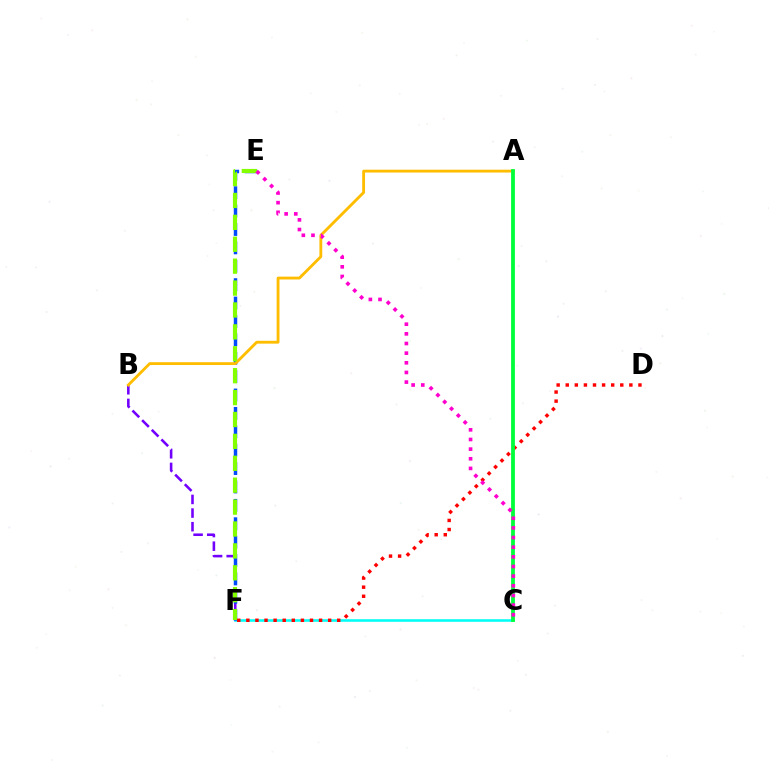{('C', 'F'): [{'color': '#00fff6', 'line_style': 'solid', 'thickness': 1.84}], ('B', 'F'): [{'color': '#7200ff', 'line_style': 'dashed', 'thickness': 1.85}], ('E', 'F'): [{'color': '#004bff', 'line_style': 'dashed', 'thickness': 2.5}, {'color': '#84ff00', 'line_style': 'dashed', 'thickness': 2.98}], ('A', 'B'): [{'color': '#ffbd00', 'line_style': 'solid', 'thickness': 2.04}], ('D', 'F'): [{'color': '#ff0000', 'line_style': 'dotted', 'thickness': 2.47}], ('A', 'C'): [{'color': '#00ff39', 'line_style': 'solid', 'thickness': 2.73}], ('C', 'E'): [{'color': '#ff00cf', 'line_style': 'dotted', 'thickness': 2.62}]}